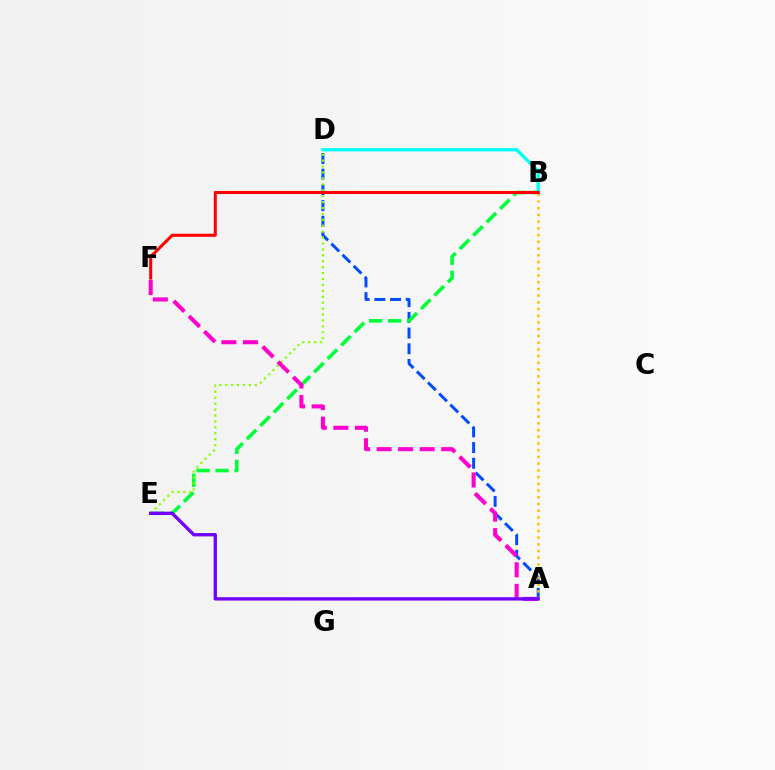{('A', 'D'): [{'color': '#004bff', 'line_style': 'dashed', 'thickness': 2.13}], ('B', 'D'): [{'color': '#00fff6', 'line_style': 'solid', 'thickness': 2.39}], ('B', 'E'): [{'color': '#00ff39', 'line_style': 'dashed', 'thickness': 2.58}], ('D', 'E'): [{'color': '#84ff00', 'line_style': 'dotted', 'thickness': 1.61}], ('A', 'F'): [{'color': '#ff00cf', 'line_style': 'dashed', 'thickness': 2.93}], ('A', 'B'): [{'color': '#ffbd00', 'line_style': 'dotted', 'thickness': 1.83}], ('A', 'E'): [{'color': '#7200ff', 'line_style': 'solid', 'thickness': 2.39}], ('B', 'F'): [{'color': '#ff0000', 'line_style': 'solid', 'thickness': 2.21}]}